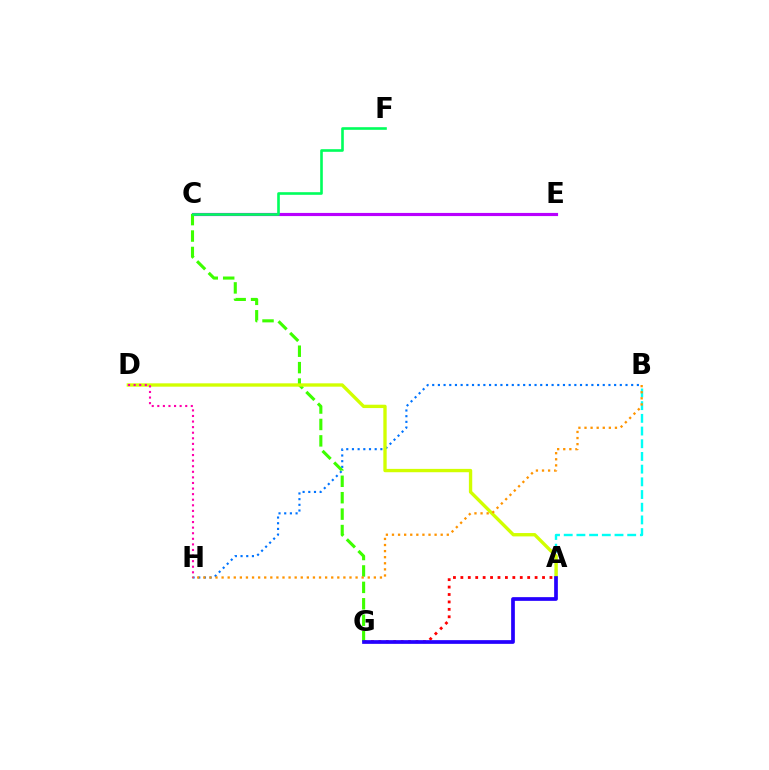{('C', 'E'): [{'color': '#b900ff', 'line_style': 'solid', 'thickness': 2.27}], ('A', 'G'): [{'color': '#ff0000', 'line_style': 'dotted', 'thickness': 2.02}, {'color': '#2500ff', 'line_style': 'solid', 'thickness': 2.67}], ('B', 'H'): [{'color': '#0074ff', 'line_style': 'dotted', 'thickness': 1.54}, {'color': '#ff9400', 'line_style': 'dotted', 'thickness': 1.65}], ('C', 'G'): [{'color': '#3dff00', 'line_style': 'dashed', 'thickness': 2.23}], ('A', 'B'): [{'color': '#00fff6', 'line_style': 'dashed', 'thickness': 1.72}], ('A', 'D'): [{'color': '#d1ff00', 'line_style': 'solid', 'thickness': 2.41}], ('C', 'F'): [{'color': '#00ff5c', 'line_style': 'solid', 'thickness': 1.89}], ('D', 'H'): [{'color': '#ff00ac', 'line_style': 'dotted', 'thickness': 1.52}]}